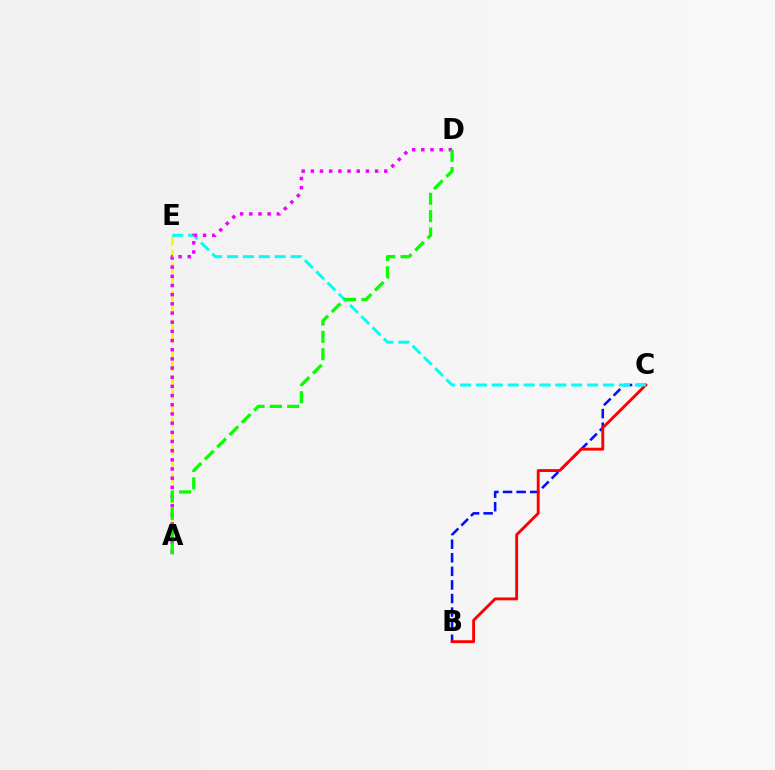{('A', 'E'): [{'color': '#fcf500', 'line_style': 'dashed', 'thickness': 1.9}], ('B', 'C'): [{'color': '#0010ff', 'line_style': 'dashed', 'thickness': 1.85}, {'color': '#ff0000', 'line_style': 'solid', 'thickness': 2.07}], ('C', 'E'): [{'color': '#00fff6', 'line_style': 'dashed', 'thickness': 2.16}], ('A', 'D'): [{'color': '#ee00ff', 'line_style': 'dotted', 'thickness': 2.49}, {'color': '#08ff00', 'line_style': 'dashed', 'thickness': 2.35}]}